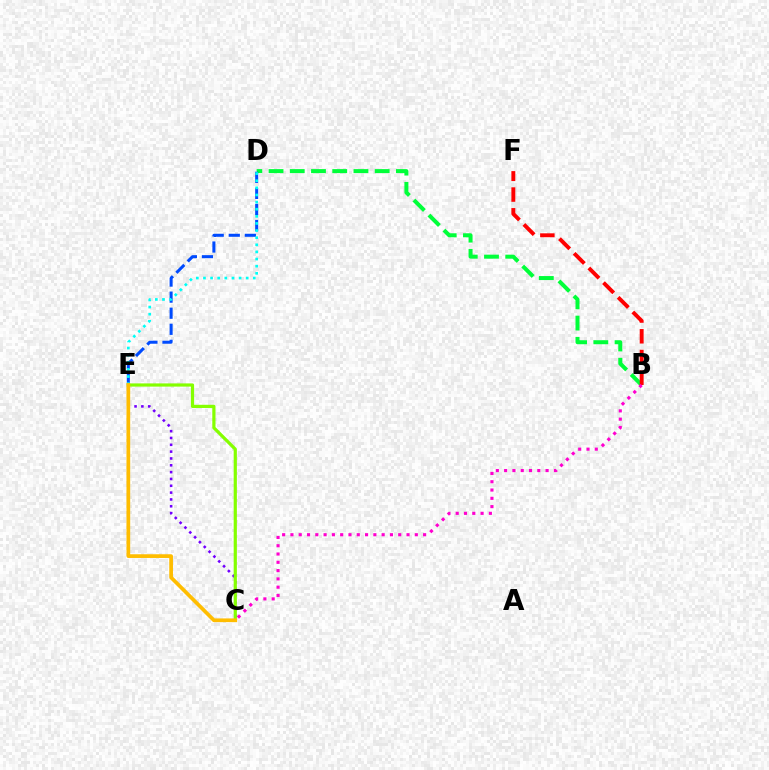{('B', 'D'): [{'color': '#00ff39', 'line_style': 'dashed', 'thickness': 2.88}], ('D', 'E'): [{'color': '#004bff', 'line_style': 'dashed', 'thickness': 2.18}, {'color': '#00fff6', 'line_style': 'dotted', 'thickness': 1.93}], ('B', 'F'): [{'color': '#ff0000', 'line_style': 'dashed', 'thickness': 2.82}], ('C', 'E'): [{'color': '#7200ff', 'line_style': 'dotted', 'thickness': 1.86}, {'color': '#84ff00', 'line_style': 'solid', 'thickness': 2.3}, {'color': '#ffbd00', 'line_style': 'solid', 'thickness': 2.67}], ('B', 'C'): [{'color': '#ff00cf', 'line_style': 'dotted', 'thickness': 2.25}]}